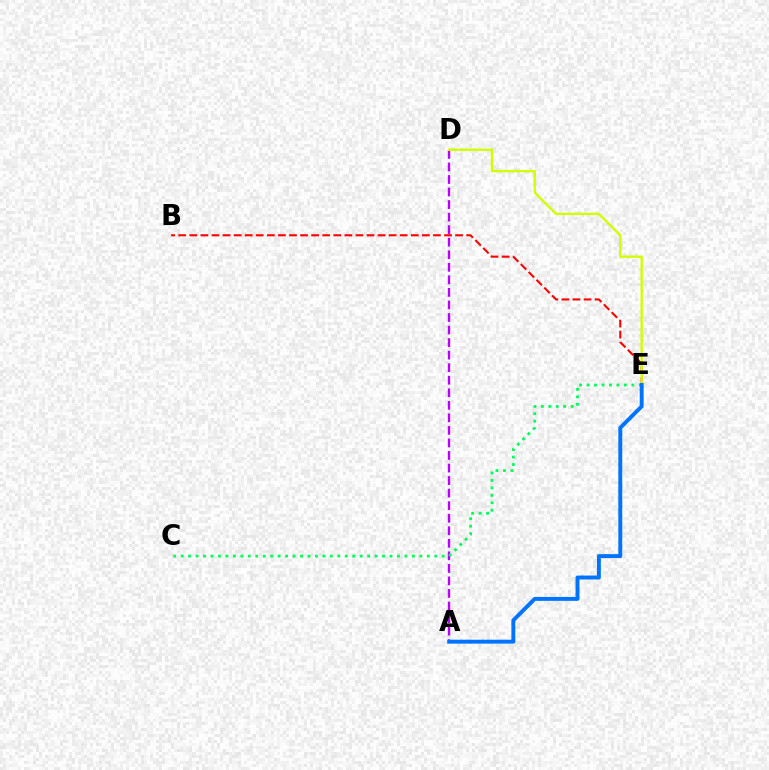{('B', 'E'): [{'color': '#ff0000', 'line_style': 'dashed', 'thickness': 1.5}], ('A', 'D'): [{'color': '#b900ff', 'line_style': 'dashed', 'thickness': 1.7}], ('D', 'E'): [{'color': '#d1ff00', 'line_style': 'solid', 'thickness': 1.71}], ('C', 'E'): [{'color': '#00ff5c', 'line_style': 'dotted', 'thickness': 2.03}], ('A', 'E'): [{'color': '#0074ff', 'line_style': 'solid', 'thickness': 2.82}]}